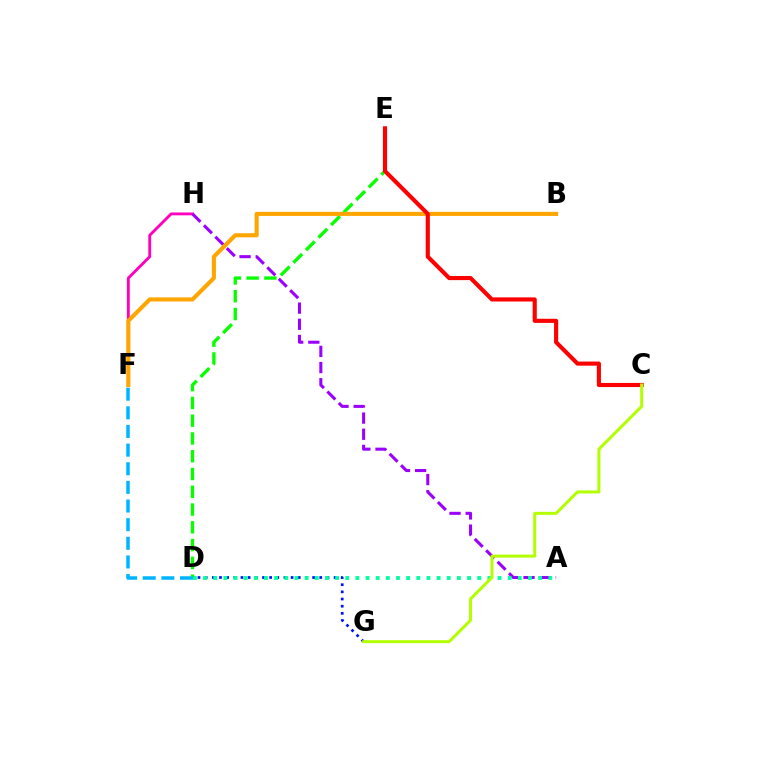{('F', 'H'): [{'color': '#ff00bd', 'line_style': 'solid', 'thickness': 2.06}], ('D', 'G'): [{'color': '#0010ff', 'line_style': 'dotted', 'thickness': 1.95}], ('A', 'H'): [{'color': '#9b00ff', 'line_style': 'dashed', 'thickness': 2.2}], ('A', 'D'): [{'color': '#00ff9d', 'line_style': 'dotted', 'thickness': 2.76}], ('D', 'E'): [{'color': '#08ff00', 'line_style': 'dashed', 'thickness': 2.41}], ('B', 'F'): [{'color': '#ffa500', 'line_style': 'solid', 'thickness': 2.94}], ('C', 'E'): [{'color': '#ff0000', 'line_style': 'solid', 'thickness': 2.97}], ('D', 'F'): [{'color': '#00b5ff', 'line_style': 'dashed', 'thickness': 2.53}], ('C', 'G'): [{'color': '#b3ff00', 'line_style': 'solid', 'thickness': 2.16}]}